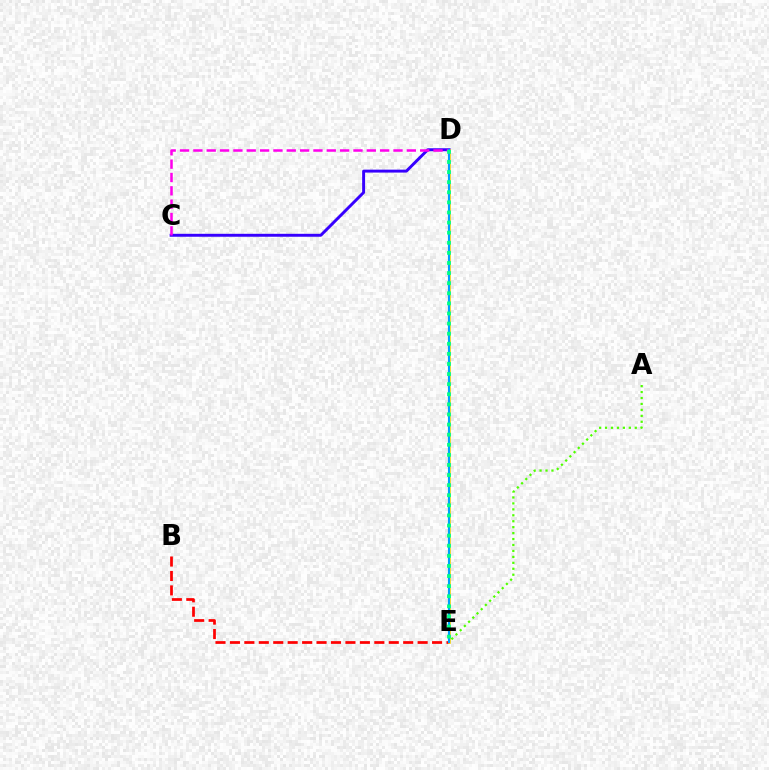{('B', 'E'): [{'color': '#ff0000', 'line_style': 'dashed', 'thickness': 1.96}], ('A', 'E'): [{'color': '#4fff00', 'line_style': 'dotted', 'thickness': 1.61}], ('C', 'D'): [{'color': '#3700ff', 'line_style': 'solid', 'thickness': 2.11}, {'color': '#ff00ed', 'line_style': 'dashed', 'thickness': 1.81}], ('D', 'E'): [{'color': '#ffd500', 'line_style': 'solid', 'thickness': 1.88}, {'color': '#009eff', 'line_style': 'solid', 'thickness': 1.54}, {'color': '#00ff86', 'line_style': 'dotted', 'thickness': 2.74}]}